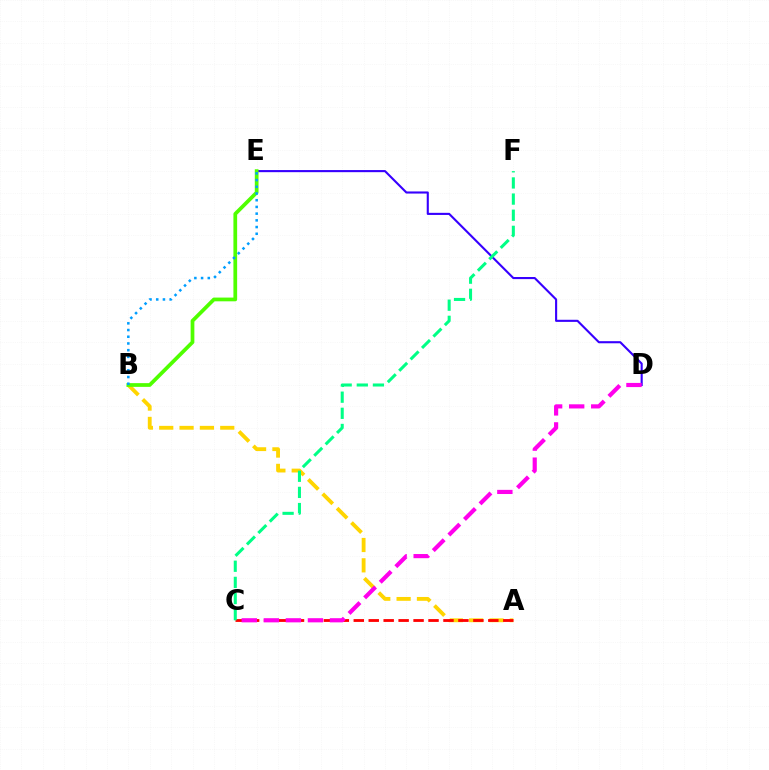{('A', 'B'): [{'color': '#ffd500', 'line_style': 'dashed', 'thickness': 2.76}], ('D', 'E'): [{'color': '#3700ff', 'line_style': 'solid', 'thickness': 1.52}], ('A', 'C'): [{'color': '#ff0000', 'line_style': 'dashed', 'thickness': 2.03}], ('B', 'E'): [{'color': '#4fff00', 'line_style': 'solid', 'thickness': 2.69}, {'color': '#009eff', 'line_style': 'dotted', 'thickness': 1.82}], ('C', 'D'): [{'color': '#ff00ed', 'line_style': 'dashed', 'thickness': 3.0}], ('C', 'F'): [{'color': '#00ff86', 'line_style': 'dashed', 'thickness': 2.19}]}